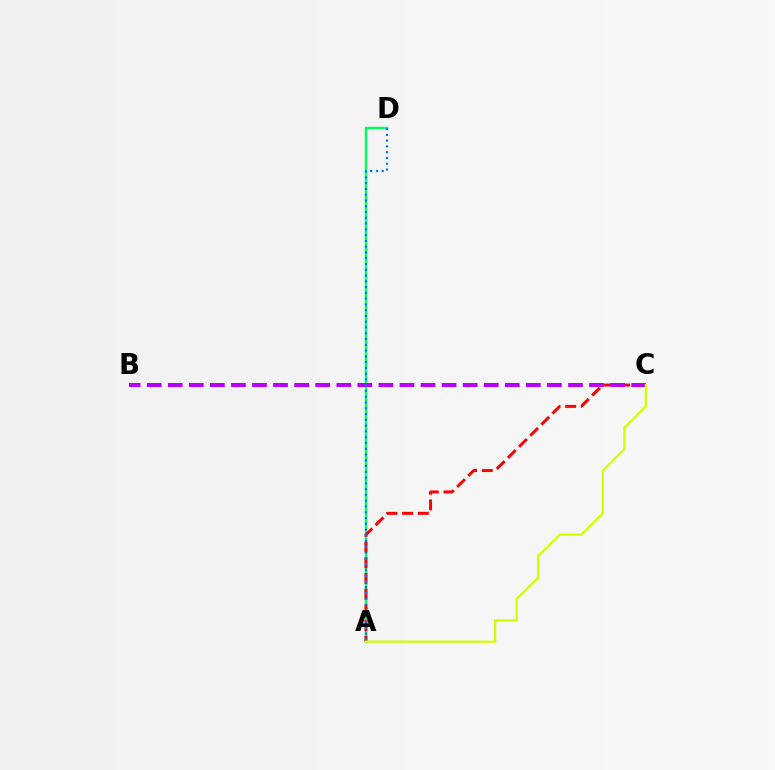{('A', 'D'): [{'color': '#00ff5c', 'line_style': 'solid', 'thickness': 1.77}, {'color': '#0074ff', 'line_style': 'dotted', 'thickness': 1.57}], ('A', 'C'): [{'color': '#ff0000', 'line_style': 'dashed', 'thickness': 2.13}, {'color': '#d1ff00', 'line_style': 'solid', 'thickness': 1.59}], ('B', 'C'): [{'color': '#b900ff', 'line_style': 'dashed', 'thickness': 2.86}]}